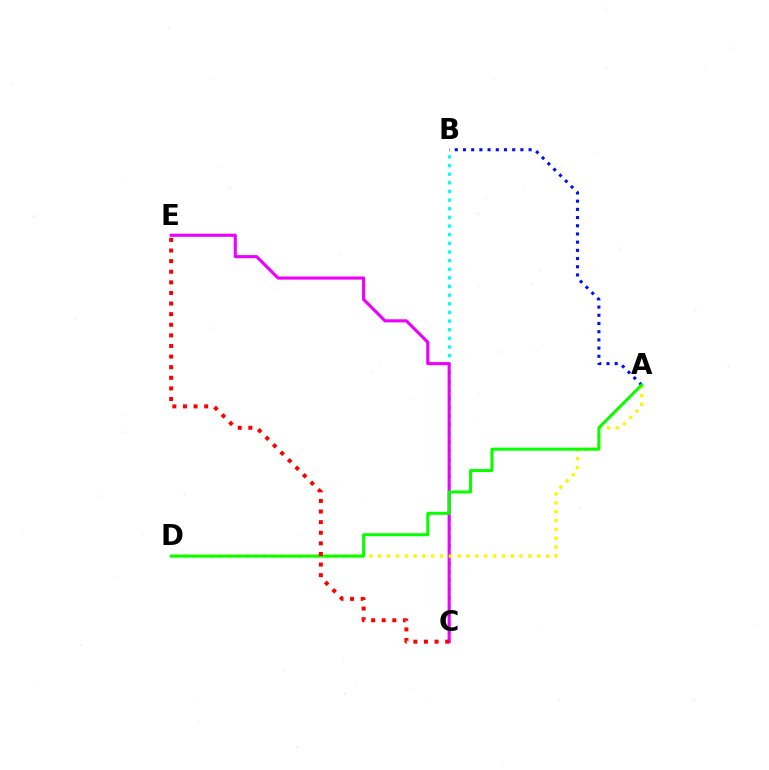{('B', 'C'): [{'color': '#00fff6', 'line_style': 'dotted', 'thickness': 2.35}], ('C', 'E'): [{'color': '#ee00ff', 'line_style': 'solid', 'thickness': 2.24}, {'color': '#ff0000', 'line_style': 'dotted', 'thickness': 2.88}], ('A', 'D'): [{'color': '#fcf500', 'line_style': 'dotted', 'thickness': 2.4}, {'color': '#08ff00', 'line_style': 'solid', 'thickness': 2.17}], ('A', 'B'): [{'color': '#0010ff', 'line_style': 'dotted', 'thickness': 2.23}]}